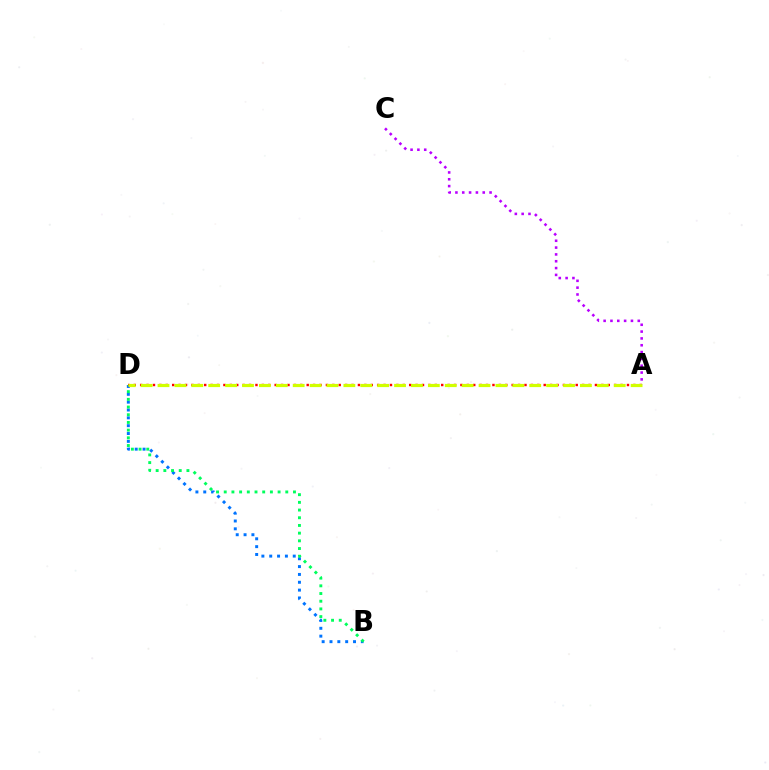{('B', 'D'): [{'color': '#0074ff', 'line_style': 'dotted', 'thickness': 2.13}, {'color': '#00ff5c', 'line_style': 'dotted', 'thickness': 2.09}], ('A', 'D'): [{'color': '#ff0000', 'line_style': 'dotted', 'thickness': 1.74}, {'color': '#d1ff00', 'line_style': 'dashed', 'thickness': 2.3}], ('A', 'C'): [{'color': '#b900ff', 'line_style': 'dotted', 'thickness': 1.86}]}